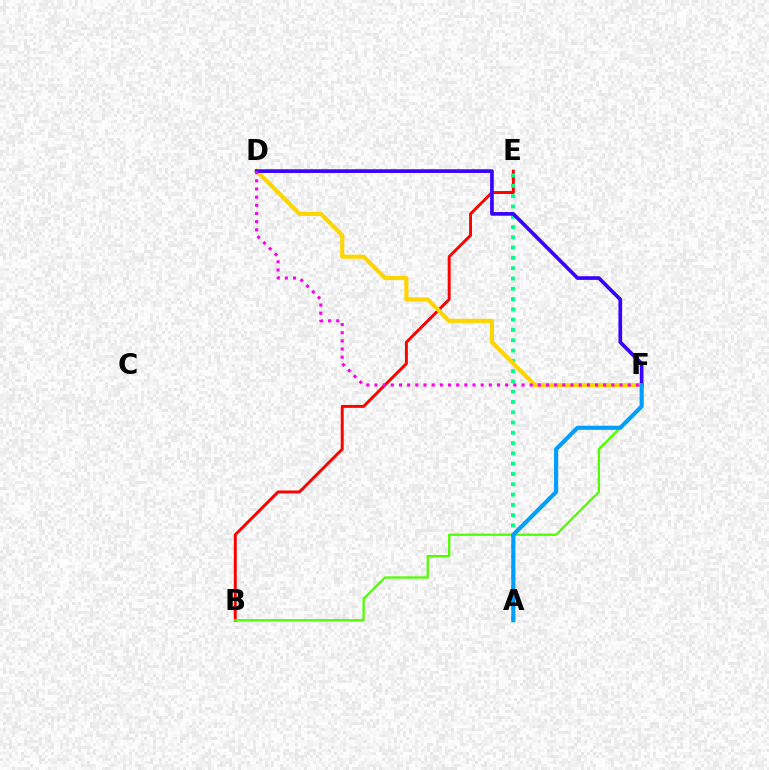{('B', 'E'): [{'color': '#ff0000', 'line_style': 'solid', 'thickness': 2.12}], ('A', 'E'): [{'color': '#00ff86', 'line_style': 'dotted', 'thickness': 2.8}], ('D', 'F'): [{'color': '#ffd500', 'line_style': 'solid', 'thickness': 2.96}, {'color': '#3700ff', 'line_style': 'solid', 'thickness': 2.64}, {'color': '#ff00ed', 'line_style': 'dotted', 'thickness': 2.22}], ('B', 'F'): [{'color': '#4fff00', 'line_style': 'solid', 'thickness': 1.65}], ('A', 'F'): [{'color': '#009eff', 'line_style': 'solid', 'thickness': 2.97}]}